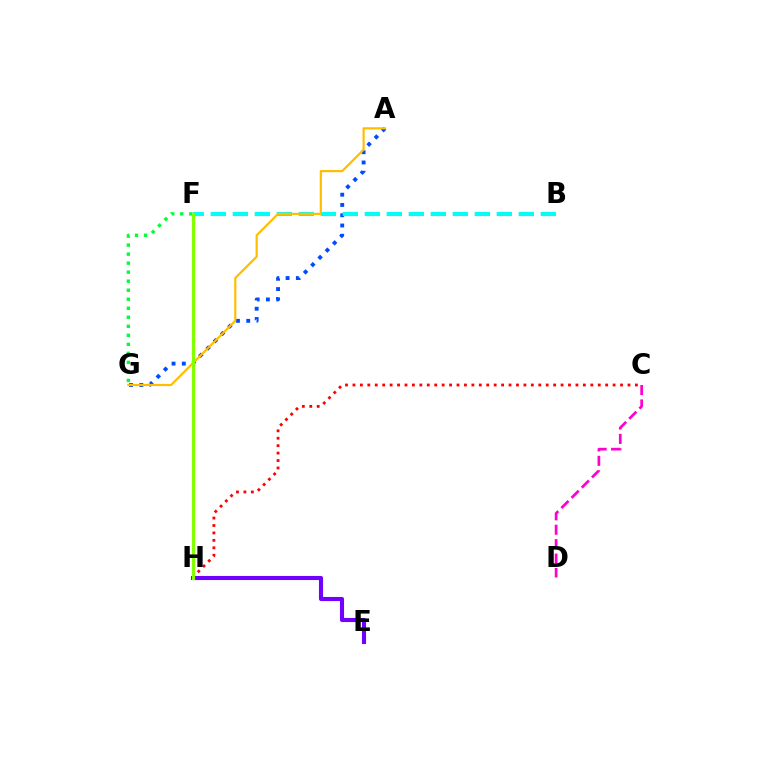{('C', 'D'): [{'color': '#ff00cf', 'line_style': 'dashed', 'thickness': 1.96}], ('A', 'G'): [{'color': '#004bff', 'line_style': 'dotted', 'thickness': 2.79}, {'color': '#ffbd00', 'line_style': 'solid', 'thickness': 1.57}], ('C', 'H'): [{'color': '#ff0000', 'line_style': 'dotted', 'thickness': 2.02}], ('B', 'F'): [{'color': '#00fff6', 'line_style': 'dashed', 'thickness': 2.99}], ('F', 'G'): [{'color': '#00ff39', 'line_style': 'dotted', 'thickness': 2.45}], ('E', 'H'): [{'color': '#7200ff', 'line_style': 'solid', 'thickness': 2.95}], ('F', 'H'): [{'color': '#84ff00', 'line_style': 'solid', 'thickness': 2.31}]}